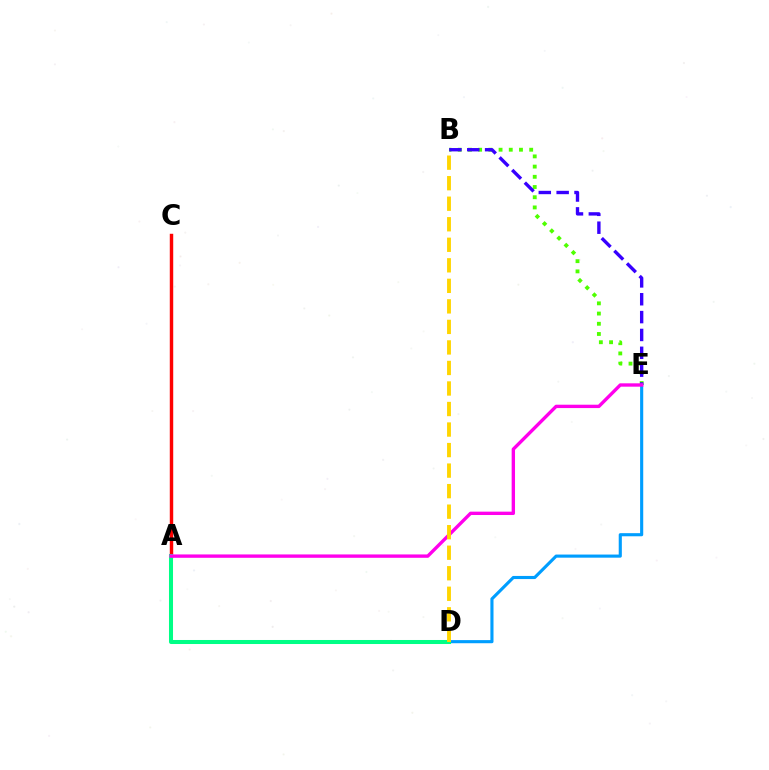{('B', 'E'): [{'color': '#4fff00', 'line_style': 'dotted', 'thickness': 2.77}, {'color': '#3700ff', 'line_style': 'dashed', 'thickness': 2.43}], ('A', 'C'): [{'color': '#ff0000', 'line_style': 'solid', 'thickness': 2.47}], ('D', 'E'): [{'color': '#009eff', 'line_style': 'solid', 'thickness': 2.25}], ('A', 'D'): [{'color': '#00ff86', 'line_style': 'solid', 'thickness': 2.9}], ('A', 'E'): [{'color': '#ff00ed', 'line_style': 'solid', 'thickness': 2.42}], ('B', 'D'): [{'color': '#ffd500', 'line_style': 'dashed', 'thickness': 2.79}]}